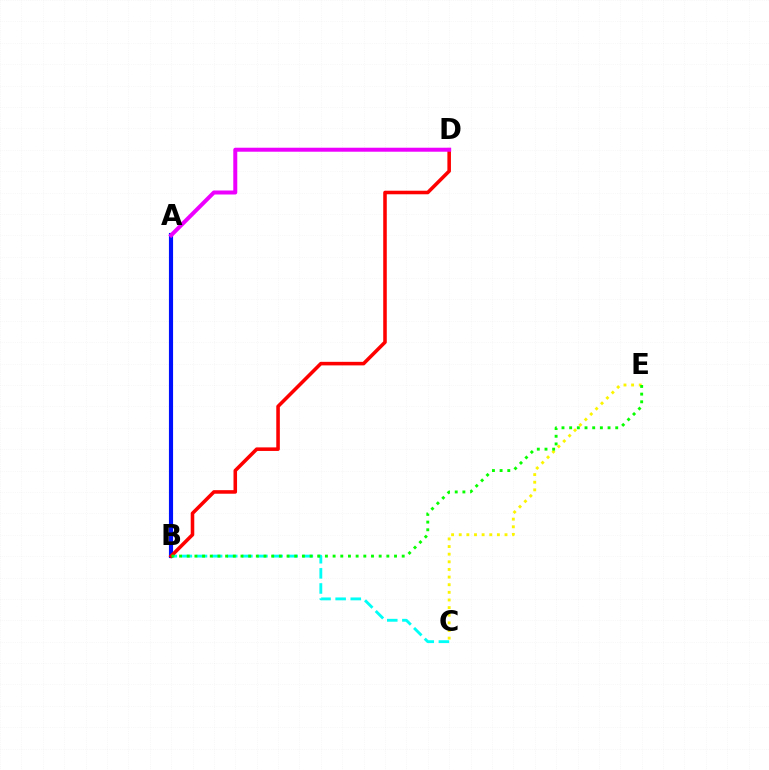{('A', 'B'): [{'color': '#0010ff', 'line_style': 'solid', 'thickness': 2.98}], ('B', 'C'): [{'color': '#00fff6', 'line_style': 'dashed', 'thickness': 2.05}], ('C', 'E'): [{'color': '#fcf500', 'line_style': 'dotted', 'thickness': 2.07}], ('B', 'D'): [{'color': '#ff0000', 'line_style': 'solid', 'thickness': 2.56}], ('A', 'D'): [{'color': '#ee00ff', 'line_style': 'solid', 'thickness': 2.88}], ('B', 'E'): [{'color': '#08ff00', 'line_style': 'dotted', 'thickness': 2.09}]}